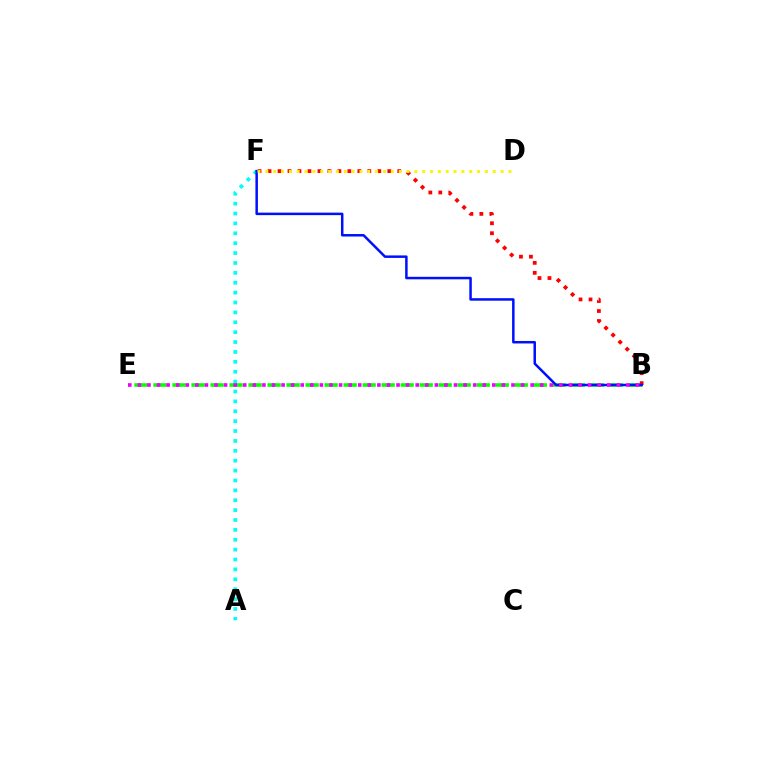{('B', 'E'): [{'color': '#08ff00', 'line_style': 'dashed', 'thickness': 2.58}, {'color': '#ee00ff', 'line_style': 'dotted', 'thickness': 2.6}], ('A', 'F'): [{'color': '#00fff6', 'line_style': 'dotted', 'thickness': 2.69}], ('B', 'F'): [{'color': '#ff0000', 'line_style': 'dotted', 'thickness': 2.71}, {'color': '#0010ff', 'line_style': 'solid', 'thickness': 1.8}], ('D', 'F'): [{'color': '#fcf500', 'line_style': 'dotted', 'thickness': 2.13}]}